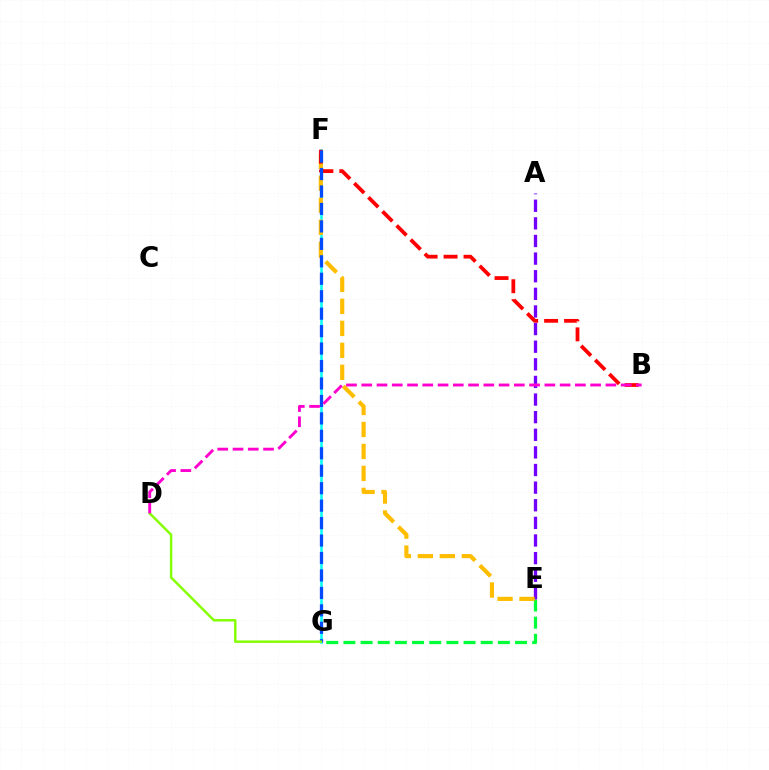{('E', 'G'): [{'color': '#00ff39', 'line_style': 'dashed', 'thickness': 2.33}], ('F', 'G'): [{'color': '#00fff6', 'line_style': 'solid', 'thickness': 1.81}, {'color': '#004bff', 'line_style': 'dashed', 'thickness': 2.37}], ('A', 'E'): [{'color': '#7200ff', 'line_style': 'dashed', 'thickness': 2.39}], ('E', 'F'): [{'color': '#ffbd00', 'line_style': 'dashed', 'thickness': 2.99}], ('B', 'F'): [{'color': '#ff0000', 'line_style': 'dashed', 'thickness': 2.71}], ('D', 'G'): [{'color': '#84ff00', 'line_style': 'solid', 'thickness': 1.77}], ('B', 'D'): [{'color': '#ff00cf', 'line_style': 'dashed', 'thickness': 2.07}]}